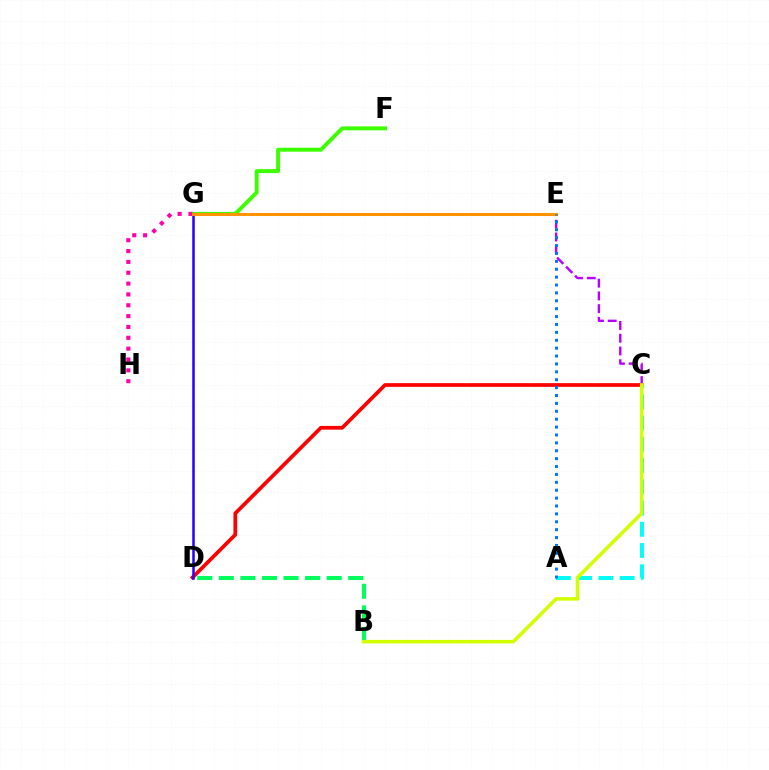{('C', 'D'): [{'color': '#ff0000', 'line_style': 'solid', 'thickness': 2.68}], ('C', 'E'): [{'color': '#b900ff', 'line_style': 'dashed', 'thickness': 1.73}], ('B', 'D'): [{'color': '#00ff5c', 'line_style': 'dashed', 'thickness': 2.93}], ('A', 'C'): [{'color': '#00fff6', 'line_style': 'dashed', 'thickness': 2.88}], ('F', 'G'): [{'color': '#3dff00', 'line_style': 'solid', 'thickness': 2.84}], ('D', 'G'): [{'color': '#2500ff', 'line_style': 'solid', 'thickness': 1.8}], ('G', 'H'): [{'color': '#ff00ac', 'line_style': 'dotted', 'thickness': 2.95}], ('B', 'C'): [{'color': '#d1ff00', 'line_style': 'solid', 'thickness': 2.54}], ('E', 'G'): [{'color': '#ff9400', 'line_style': 'solid', 'thickness': 2.2}], ('A', 'E'): [{'color': '#0074ff', 'line_style': 'dotted', 'thickness': 2.14}]}